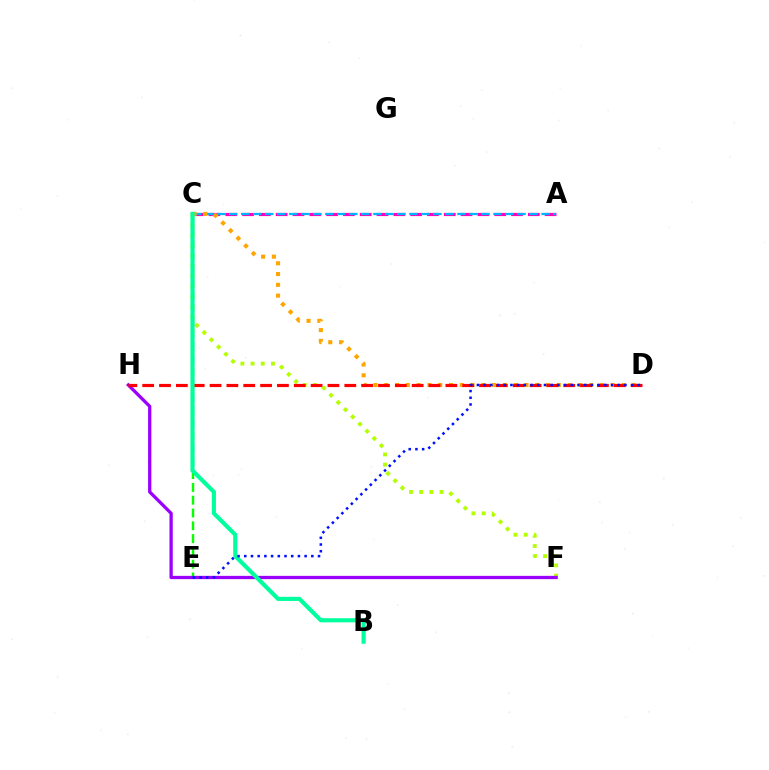{('A', 'C'): [{'color': '#ff00bd', 'line_style': 'dashed', 'thickness': 2.28}, {'color': '#00b5ff', 'line_style': 'dashed', 'thickness': 1.63}], ('C', 'E'): [{'color': '#08ff00', 'line_style': 'dashed', 'thickness': 1.74}], ('C', 'F'): [{'color': '#b3ff00', 'line_style': 'dotted', 'thickness': 2.77}], ('C', 'D'): [{'color': '#ffa500', 'line_style': 'dotted', 'thickness': 2.93}], ('F', 'H'): [{'color': '#9b00ff', 'line_style': 'solid', 'thickness': 2.37}], ('D', 'H'): [{'color': '#ff0000', 'line_style': 'dashed', 'thickness': 2.29}], ('B', 'C'): [{'color': '#00ff9d', 'line_style': 'solid', 'thickness': 2.97}], ('D', 'E'): [{'color': '#0010ff', 'line_style': 'dotted', 'thickness': 1.82}]}